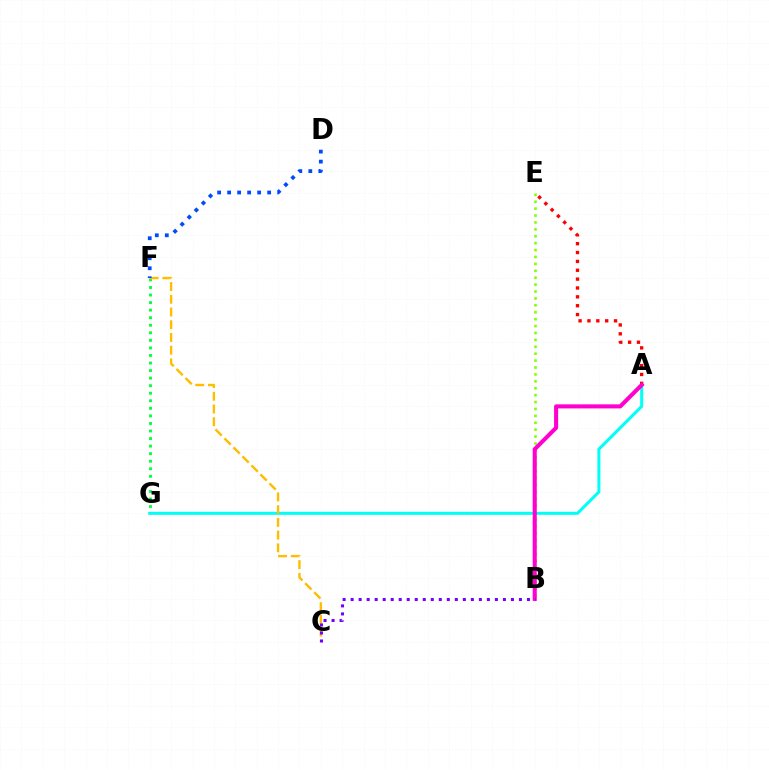{('F', 'G'): [{'color': '#00ff39', 'line_style': 'dotted', 'thickness': 2.05}], ('B', 'E'): [{'color': '#84ff00', 'line_style': 'dotted', 'thickness': 1.88}], ('A', 'G'): [{'color': '#00fff6', 'line_style': 'solid', 'thickness': 2.17}], ('A', 'E'): [{'color': '#ff0000', 'line_style': 'dotted', 'thickness': 2.41}], ('A', 'B'): [{'color': '#ff00cf', 'line_style': 'solid', 'thickness': 2.93}], ('C', 'F'): [{'color': '#ffbd00', 'line_style': 'dashed', 'thickness': 1.73}], ('B', 'C'): [{'color': '#7200ff', 'line_style': 'dotted', 'thickness': 2.18}], ('D', 'F'): [{'color': '#004bff', 'line_style': 'dotted', 'thickness': 2.72}]}